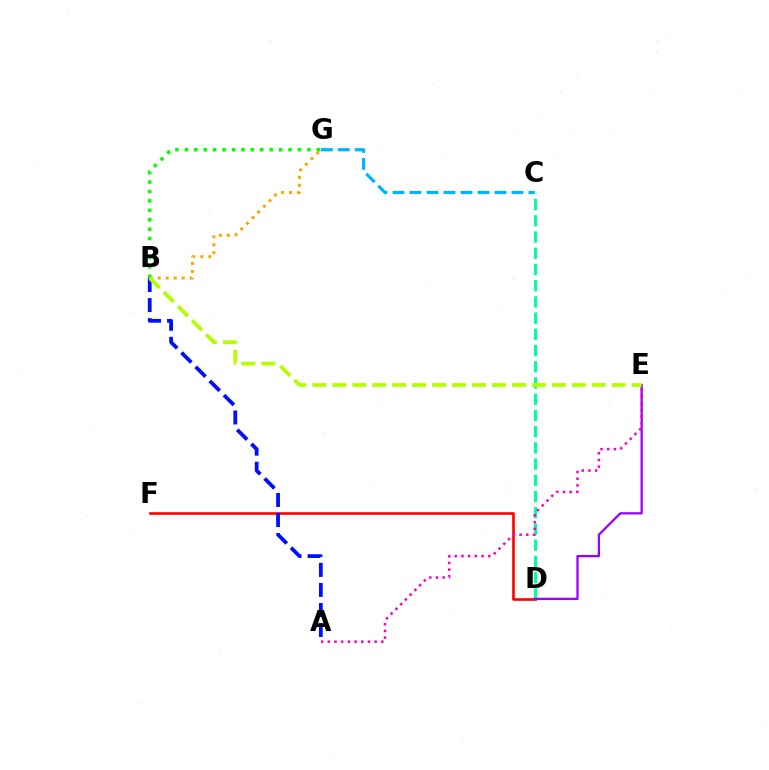{('D', 'F'): [{'color': '#ff0000', 'line_style': 'solid', 'thickness': 1.89}], ('C', 'G'): [{'color': '#00b5ff', 'line_style': 'dashed', 'thickness': 2.31}], ('A', 'B'): [{'color': '#0010ff', 'line_style': 'dashed', 'thickness': 2.72}], ('B', 'G'): [{'color': '#08ff00', 'line_style': 'dotted', 'thickness': 2.56}, {'color': '#ffa500', 'line_style': 'dotted', 'thickness': 2.17}], ('C', 'D'): [{'color': '#00ff9d', 'line_style': 'dashed', 'thickness': 2.2}], ('D', 'E'): [{'color': '#9b00ff', 'line_style': 'solid', 'thickness': 1.65}], ('A', 'E'): [{'color': '#ff00bd', 'line_style': 'dotted', 'thickness': 1.82}], ('B', 'E'): [{'color': '#b3ff00', 'line_style': 'dashed', 'thickness': 2.71}]}